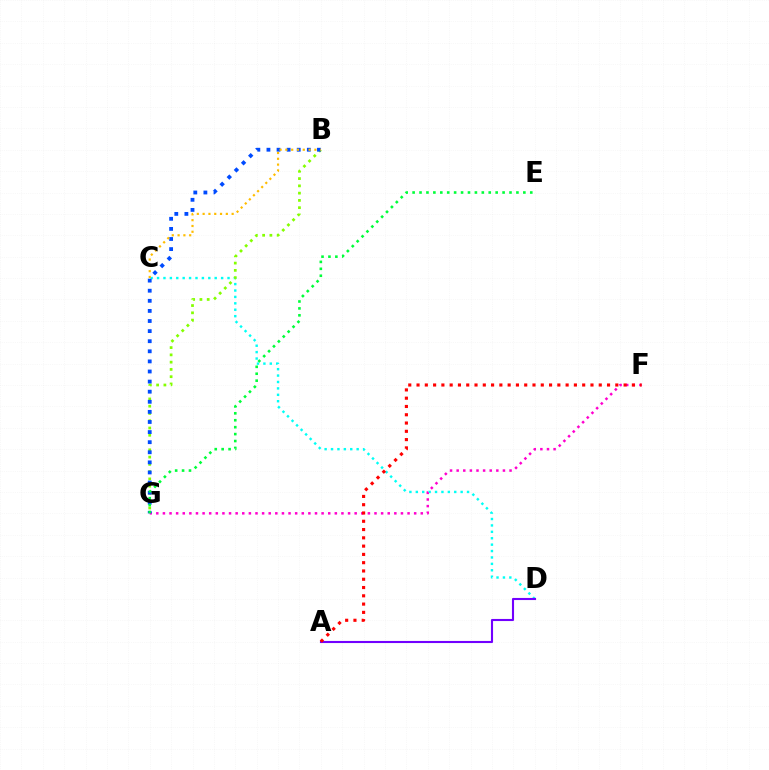{('C', 'D'): [{'color': '#00fff6', 'line_style': 'dotted', 'thickness': 1.74}], ('B', 'G'): [{'color': '#84ff00', 'line_style': 'dotted', 'thickness': 1.98}, {'color': '#004bff', 'line_style': 'dotted', 'thickness': 2.74}], ('F', 'G'): [{'color': '#ff00cf', 'line_style': 'dotted', 'thickness': 1.8}], ('A', 'D'): [{'color': '#7200ff', 'line_style': 'solid', 'thickness': 1.52}], ('A', 'F'): [{'color': '#ff0000', 'line_style': 'dotted', 'thickness': 2.25}], ('B', 'C'): [{'color': '#ffbd00', 'line_style': 'dotted', 'thickness': 1.58}], ('E', 'G'): [{'color': '#00ff39', 'line_style': 'dotted', 'thickness': 1.88}]}